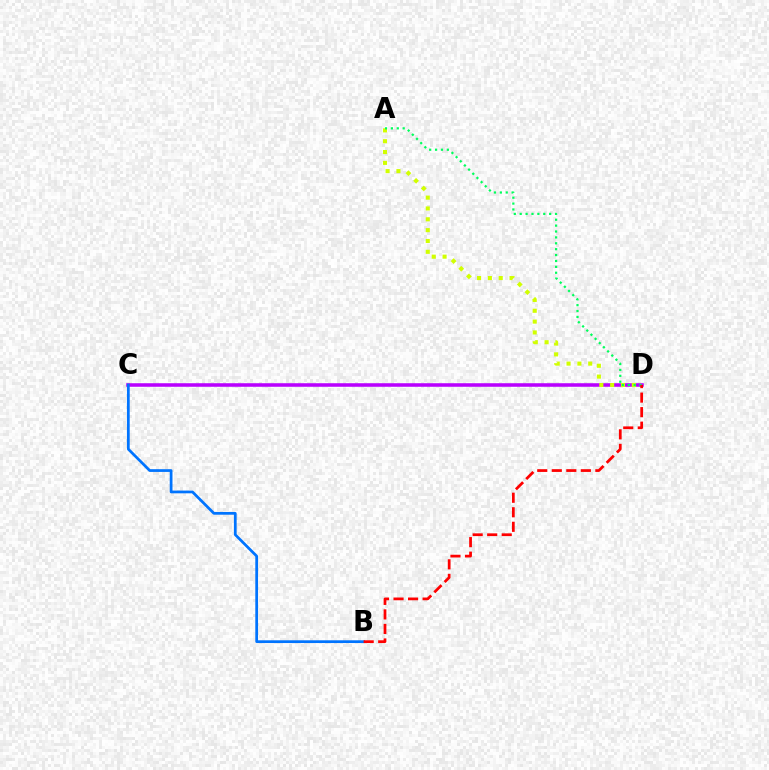{('C', 'D'): [{'color': '#b900ff', 'line_style': 'solid', 'thickness': 2.55}], ('B', 'C'): [{'color': '#0074ff', 'line_style': 'solid', 'thickness': 1.98}], ('A', 'D'): [{'color': '#d1ff00', 'line_style': 'dotted', 'thickness': 2.94}, {'color': '#00ff5c', 'line_style': 'dotted', 'thickness': 1.6}], ('B', 'D'): [{'color': '#ff0000', 'line_style': 'dashed', 'thickness': 1.97}]}